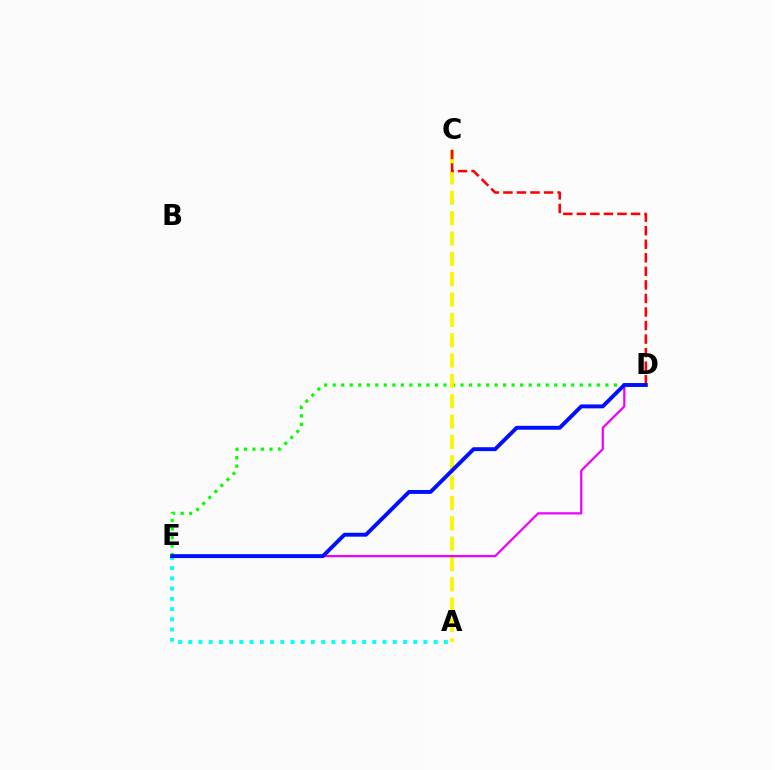{('D', 'E'): [{'color': '#08ff00', 'line_style': 'dotted', 'thickness': 2.32}, {'color': '#ee00ff', 'line_style': 'solid', 'thickness': 1.61}, {'color': '#0010ff', 'line_style': 'solid', 'thickness': 2.82}], ('A', 'C'): [{'color': '#fcf500', 'line_style': 'dashed', 'thickness': 2.76}], ('A', 'E'): [{'color': '#00fff6', 'line_style': 'dotted', 'thickness': 2.78}], ('C', 'D'): [{'color': '#ff0000', 'line_style': 'dashed', 'thickness': 1.84}]}